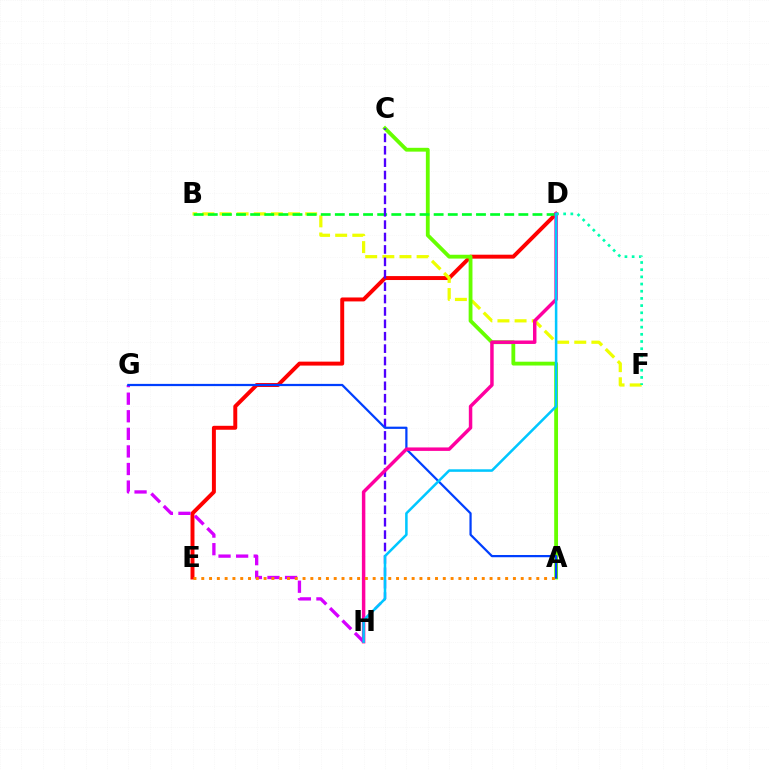{('D', 'E'): [{'color': '#ff0000', 'line_style': 'solid', 'thickness': 2.84}], ('B', 'F'): [{'color': '#eeff00', 'line_style': 'dashed', 'thickness': 2.33}], ('A', 'C'): [{'color': '#66ff00', 'line_style': 'solid', 'thickness': 2.75}], ('G', 'H'): [{'color': '#d600ff', 'line_style': 'dashed', 'thickness': 2.39}], ('B', 'D'): [{'color': '#00ff27', 'line_style': 'dashed', 'thickness': 1.92}], ('C', 'H'): [{'color': '#4f00ff', 'line_style': 'dashed', 'thickness': 1.68}], ('A', 'G'): [{'color': '#003fff', 'line_style': 'solid', 'thickness': 1.61}], ('D', 'H'): [{'color': '#ff00a0', 'line_style': 'solid', 'thickness': 2.49}, {'color': '#00c7ff', 'line_style': 'solid', 'thickness': 1.82}], ('D', 'F'): [{'color': '#00ffaf', 'line_style': 'dotted', 'thickness': 1.95}], ('A', 'E'): [{'color': '#ff8800', 'line_style': 'dotted', 'thickness': 2.12}]}